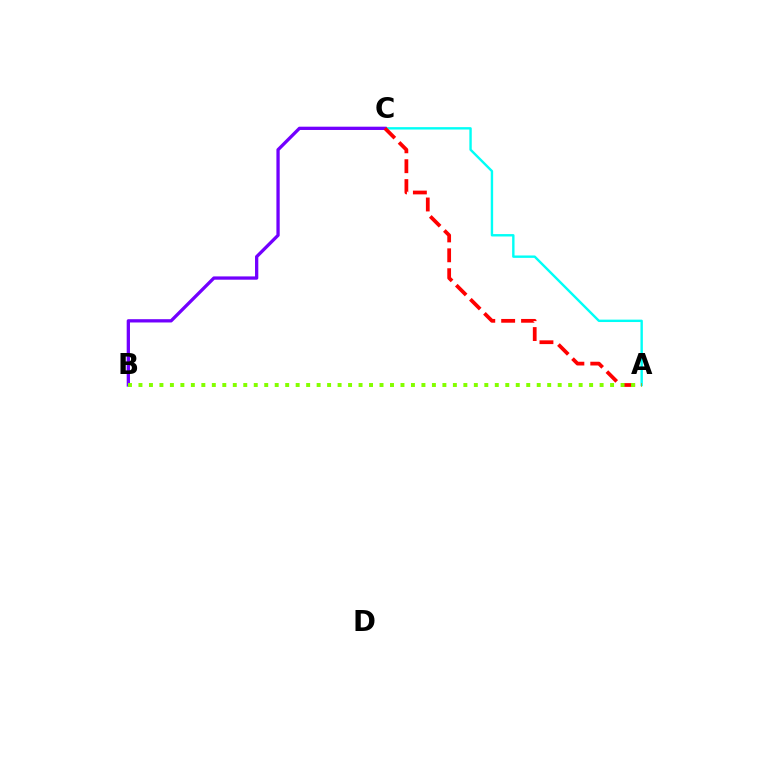{('A', 'C'): [{'color': '#00fff6', 'line_style': 'solid', 'thickness': 1.73}, {'color': '#ff0000', 'line_style': 'dashed', 'thickness': 2.7}], ('B', 'C'): [{'color': '#7200ff', 'line_style': 'solid', 'thickness': 2.37}], ('A', 'B'): [{'color': '#84ff00', 'line_style': 'dotted', 'thickness': 2.85}]}